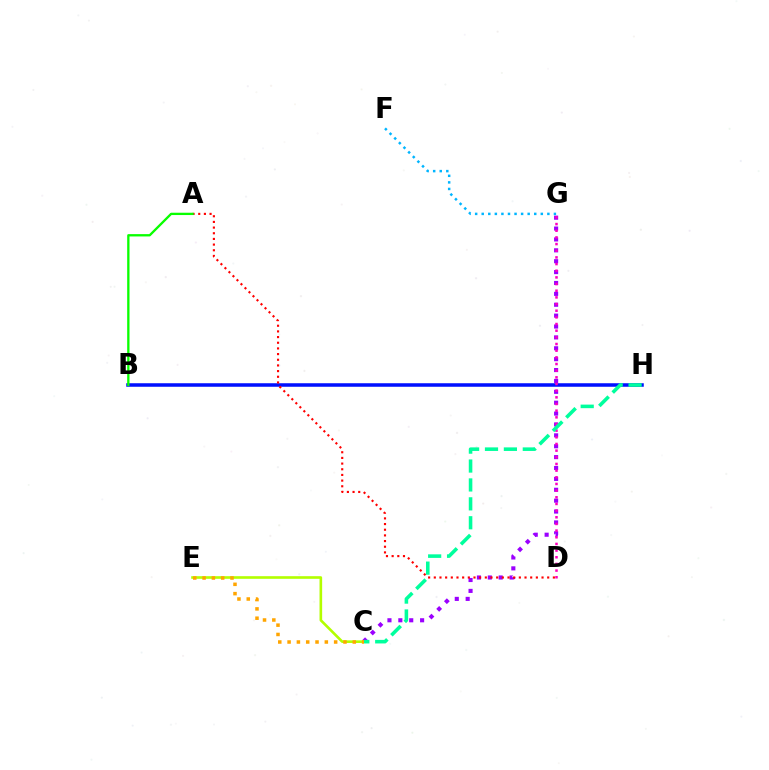{('B', 'H'): [{'color': '#0010ff', 'line_style': 'solid', 'thickness': 2.53}], ('C', 'G'): [{'color': '#9b00ff', 'line_style': 'dotted', 'thickness': 2.96}], ('A', 'D'): [{'color': '#ff0000', 'line_style': 'dotted', 'thickness': 1.54}], ('D', 'G'): [{'color': '#ff00bd', 'line_style': 'dotted', 'thickness': 1.81}], ('F', 'G'): [{'color': '#00b5ff', 'line_style': 'dotted', 'thickness': 1.78}], ('C', 'E'): [{'color': '#b3ff00', 'line_style': 'solid', 'thickness': 1.9}, {'color': '#ffa500', 'line_style': 'dotted', 'thickness': 2.53}], ('A', 'B'): [{'color': '#08ff00', 'line_style': 'solid', 'thickness': 1.67}], ('C', 'H'): [{'color': '#00ff9d', 'line_style': 'dashed', 'thickness': 2.57}]}